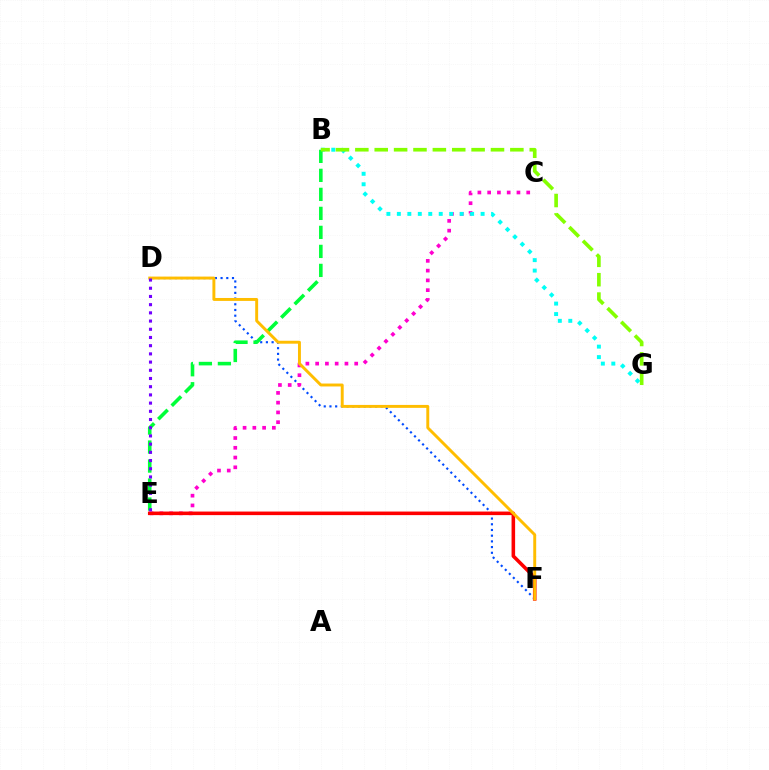{('D', 'F'): [{'color': '#004bff', 'line_style': 'dotted', 'thickness': 1.55}, {'color': '#ffbd00', 'line_style': 'solid', 'thickness': 2.11}], ('C', 'E'): [{'color': '#ff00cf', 'line_style': 'dotted', 'thickness': 2.65}], ('B', 'G'): [{'color': '#00fff6', 'line_style': 'dotted', 'thickness': 2.84}, {'color': '#84ff00', 'line_style': 'dashed', 'thickness': 2.63}], ('B', 'E'): [{'color': '#00ff39', 'line_style': 'dashed', 'thickness': 2.58}], ('E', 'F'): [{'color': '#ff0000', 'line_style': 'solid', 'thickness': 2.57}], ('D', 'E'): [{'color': '#7200ff', 'line_style': 'dotted', 'thickness': 2.23}]}